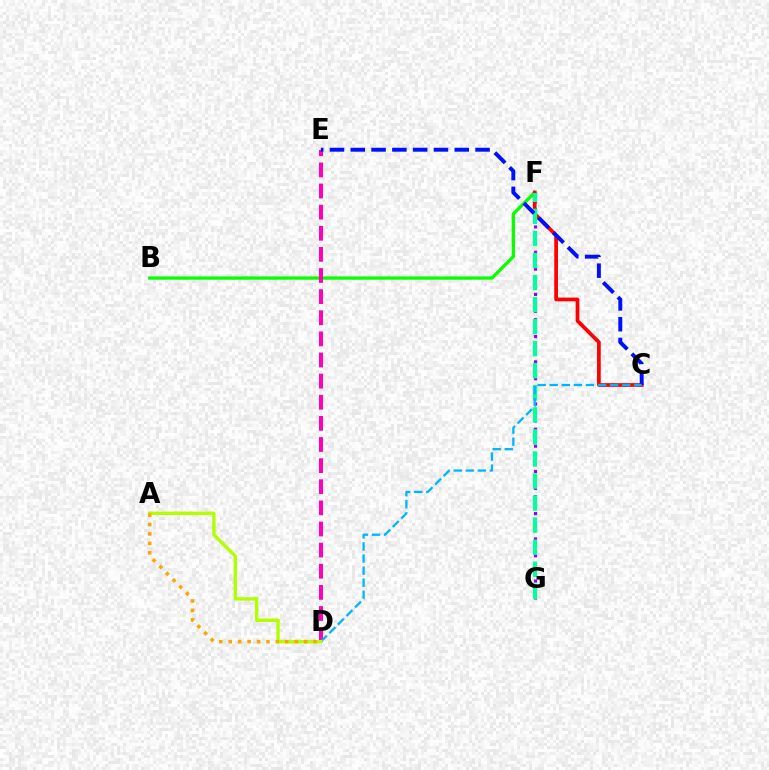{('B', 'F'): [{'color': '#08ff00', 'line_style': 'solid', 'thickness': 2.38}], ('F', 'G'): [{'color': '#9b00ff', 'line_style': 'dotted', 'thickness': 2.29}, {'color': '#00ff9d', 'line_style': 'dashed', 'thickness': 3.0}], ('D', 'E'): [{'color': '#ff00bd', 'line_style': 'dashed', 'thickness': 2.87}], ('C', 'F'): [{'color': '#ff0000', 'line_style': 'solid', 'thickness': 2.68}], ('C', 'E'): [{'color': '#0010ff', 'line_style': 'dashed', 'thickness': 2.83}], ('C', 'D'): [{'color': '#00b5ff', 'line_style': 'dashed', 'thickness': 1.64}], ('A', 'D'): [{'color': '#b3ff00', 'line_style': 'solid', 'thickness': 2.45}, {'color': '#ffa500', 'line_style': 'dotted', 'thickness': 2.56}]}